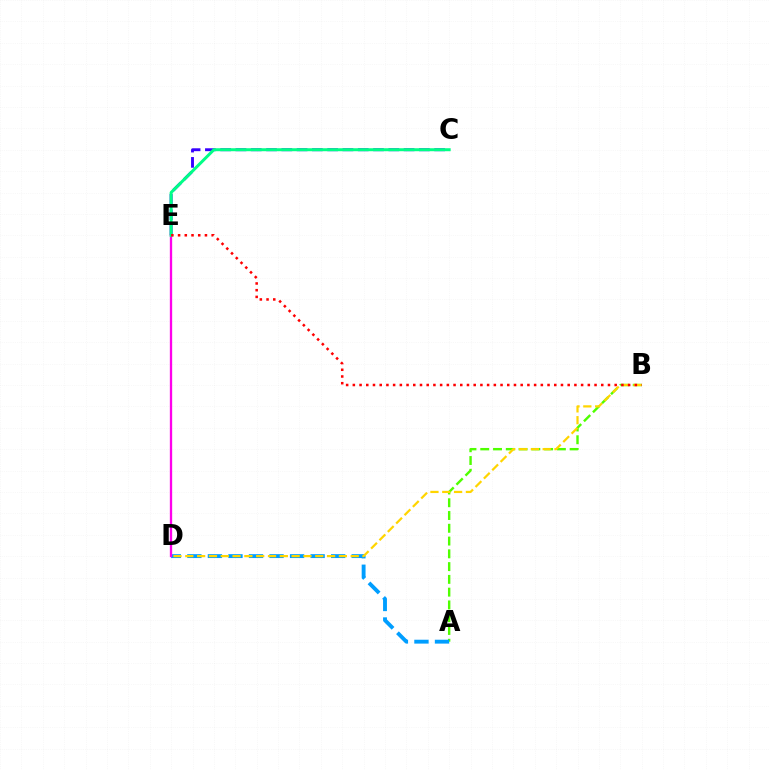{('A', 'B'): [{'color': '#4fff00', 'line_style': 'dashed', 'thickness': 1.73}], ('C', 'E'): [{'color': '#3700ff', 'line_style': 'dashed', 'thickness': 2.08}, {'color': '#00ff86', 'line_style': 'solid', 'thickness': 2.15}], ('A', 'D'): [{'color': '#009eff', 'line_style': 'dashed', 'thickness': 2.79}], ('D', 'E'): [{'color': '#ff00ed', 'line_style': 'solid', 'thickness': 1.67}], ('B', 'D'): [{'color': '#ffd500', 'line_style': 'dashed', 'thickness': 1.6}], ('B', 'E'): [{'color': '#ff0000', 'line_style': 'dotted', 'thickness': 1.82}]}